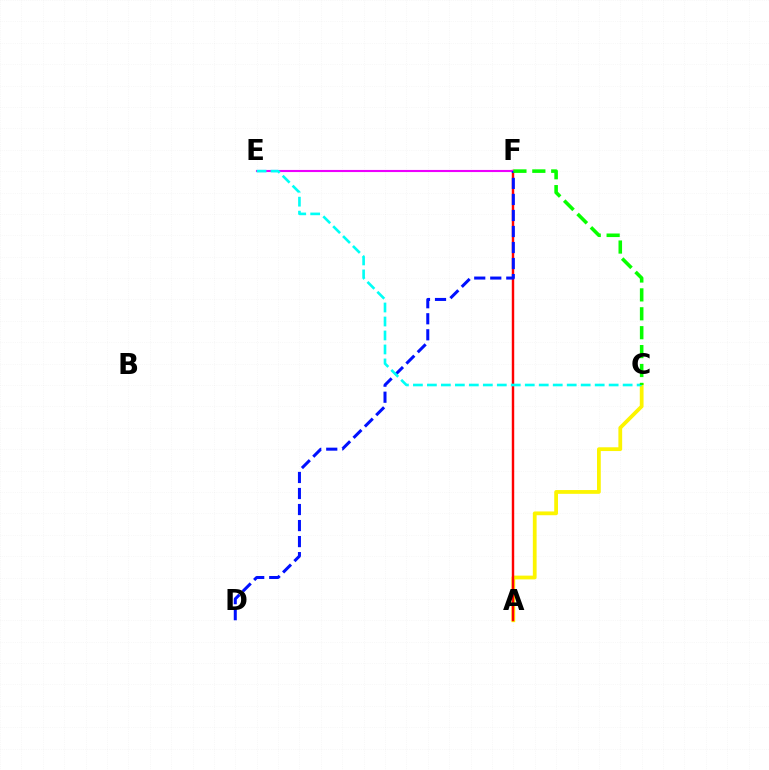{('A', 'C'): [{'color': '#fcf500', 'line_style': 'solid', 'thickness': 2.71}], ('A', 'F'): [{'color': '#ff0000', 'line_style': 'solid', 'thickness': 1.75}], ('E', 'F'): [{'color': '#ee00ff', 'line_style': 'solid', 'thickness': 1.53}], ('D', 'F'): [{'color': '#0010ff', 'line_style': 'dashed', 'thickness': 2.18}], ('C', 'E'): [{'color': '#00fff6', 'line_style': 'dashed', 'thickness': 1.9}], ('C', 'F'): [{'color': '#08ff00', 'line_style': 'dashed', 'thickness': 2.57}]}